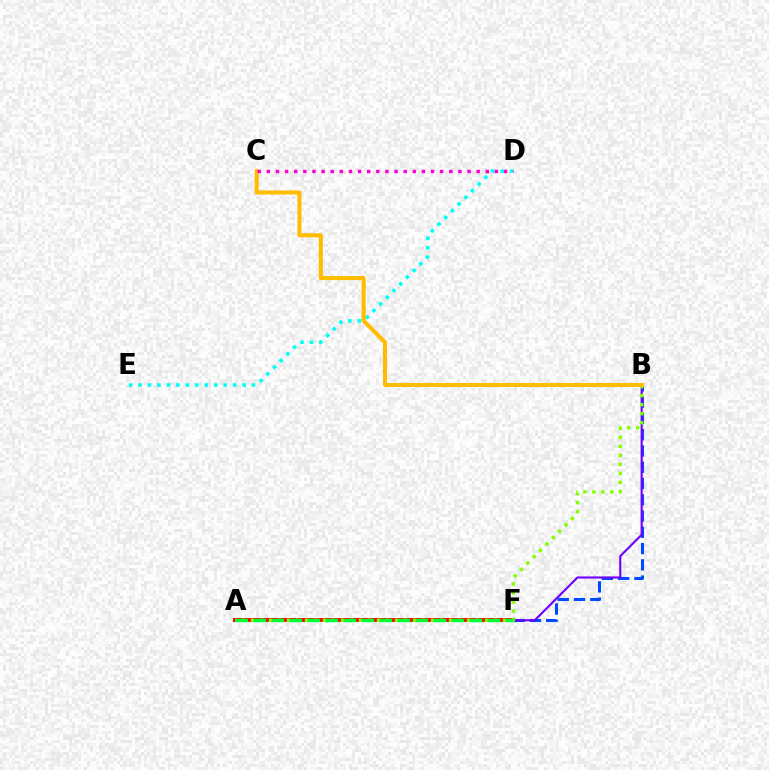{('A', 'F'): [{'color': '#ff0000', 'line_style': 'solid', 'thickness': 2.83}, {'color': '#00ff39', 'line_style': 'dashed', 'thickness': 2.45}], ('B', 'F'): [{'color': '#004bff', 'line_style': 'dashed', 'thickness': 2.21}, {'color': '#7200ff', 'line_style': 'solid', 'thickness': 1.53}], ('D', 'E'): [{'color': '#00fff6', 'line_style': 'dotted', 'thickness': 2.57}], ('A', 'B'): [{'color': '#84ff00', 'line_style': 'dotted', 'thickness': 2.45}], ('B', 'C'): [{'color': '#ffbd00', 'line_style': 'solid', 'thickness': 2.92}], ('C', 'D'): [{'color': '#ff00cf', 'line_style': 'dotted', 'thickness': 2.48}]}